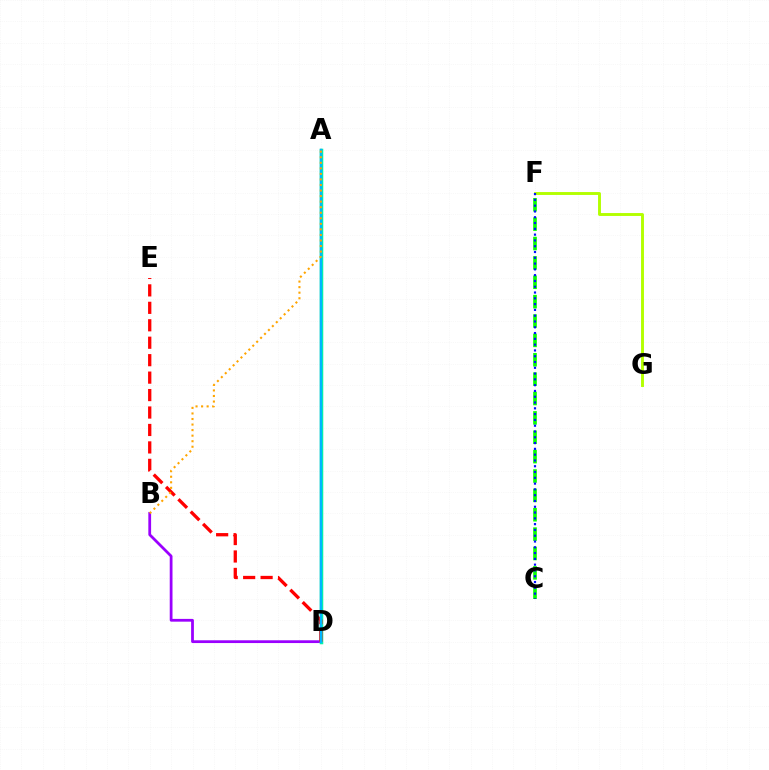{('F', 'G'): [{'color': '#b3ff00', 'line_style': 'solid', 'thickness': 2.09}], ('B', 'D'): [{'color': '#9b00ff', 'line_style': 'solid', 'thickness': 1.99}], ('A', 'D'): [{'color': '#ff00bd', 'line_style': 'solid', 'thickness': 2.21}, {'color': '#00ff9d', 'line_style': 'solid', 'thickness': 2.51}, {'color': '#00b5ff', 'line_style': 'solid', 'thickness': 1.75}], ('C', 'F'): [{'color': '#08ff00', 'line_style': 'dashed', 'thickness': 2.63}, {'color': '#0010ff', 'line_style': 'dotted', 'thickness': 1.57}], ('D', 'E'): [{'color': '#ff0000', 'line_style': 'dashed', 'thickness': 2.37}], ('A', 'B'): [{'color': '#ffa500', 'line_style': 'dotted', 'thickness': 1.51}]}